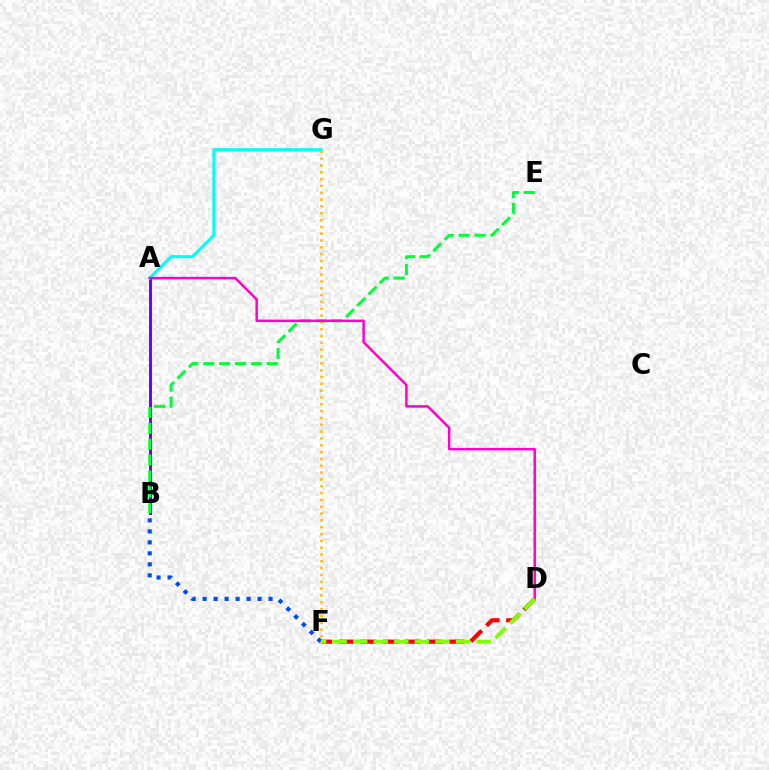{('F', 'G'): [{'color': '#ffbd00', 'line_style': 'dotted', 'thickness': 1.85}], ('B', 'F'): [{'color': '#004bff', 'line_style': 'dotted', 'thickness': 2.99}], ('D', 'F'): [{'color': '#ff0000', 'line_style': 'dashed', 'thickness': 2.99}, {'color': '#84ff00', 'line_style': 'dashed', 'thickness': 2.79}], ('A', 'B'): [{'color': '#7200ff', 'line_style': 'solid', 'thickness': 2.14}], ('A', 'G'): [{'color': '#00fff6', 'line_style': 'solid', 'thickness': 2.22}], ('B', 'E'): [{'color': '#00ff39', 'line_style': 'dashed', 'thickness': 2.16}], ('A', 'D'): [{'color': '#ff00cf', 'line_style': 'solid', 'thickness': 1.78}]}